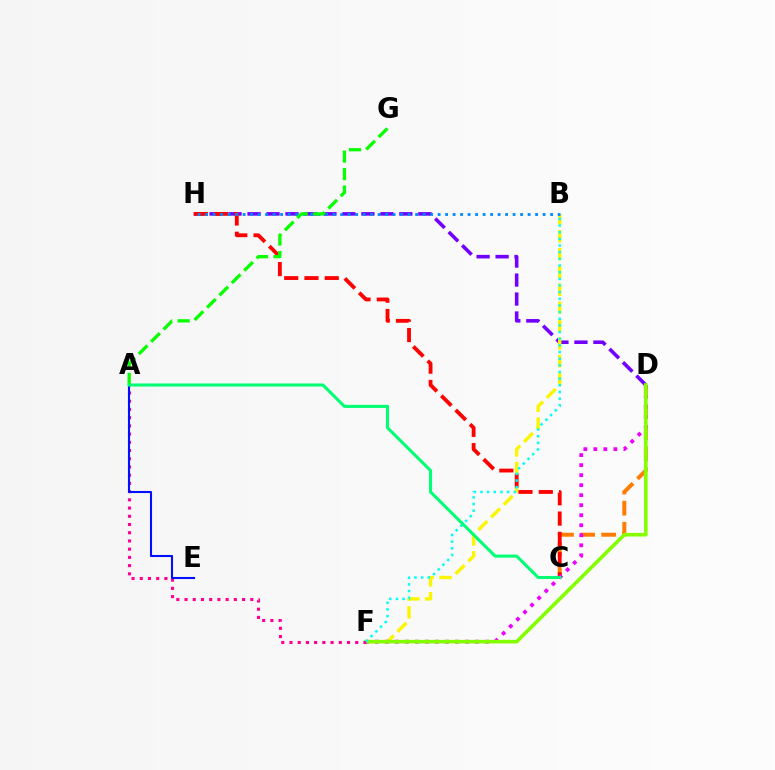{('D', 'H'): [{'color': '#7200ff', 'line_style': 'dashed', 'thickness': 2.58}], ('B', 'F'): [{'color': '#fcf500', 'line_style': 'dashed', 'thickness': 2.42}, {'color': '#00fff6', 'line_style': 'dotted', 'thickness': 1.81}], ('C', 'D'): [{'color': '#ff7c00', 'line_style': 'dashed', 'thickness': 2.87}], ('C', 'H'): [{'color': '#ff0000', 'line_style': 'dashed', 'thickness': 2.76}], ('D', 'F'): [{'color': '#ee00ff', 'line_style': 'dotted', 'thickness': 2.72}, {'color': '#84ff00', 'line_style': 'solid', 'thickness': 2.61}], ('A', 'F'): [{'color': '#ff0094', 'line_style': 'dotted', 'thickness': 2.23}], ('A', 'E'): [{'color': '#0010ff', 'line_style': 'solid', 'thickness': 1.5}], ('B', 'H'): [{'color': '#008cff', 'line_style': 'dotted', 'thickness': 2.04}], ('A', 'G'): [{'color': '#08ff00', 'line_style': 'dashed', 'thickness': 2.37}], ('A', 'C'): [{'color': '#00ff74', 'line_style': 'solid', 'thickness': 2.2}]}